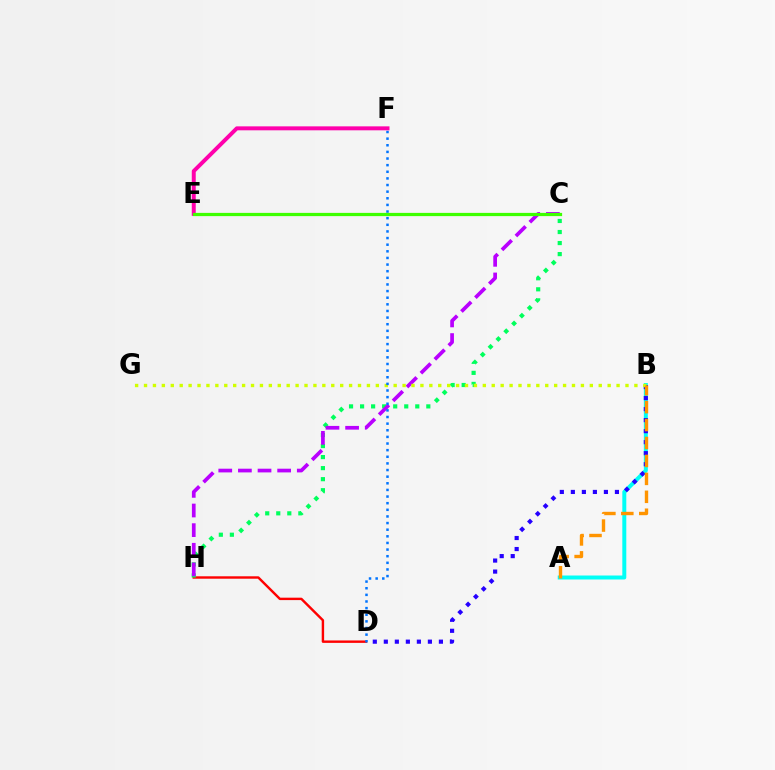{('A', 'B'): [{'color': '#00fff6', 'line_style': 'solid', 'thickness': 2.86}, {'color': '#ff9400', 'line_style': 'dashed', 'thickness': 2.44}], ('D', 'H'): [{'color': '#ff0000', 'line_style': 'solid', 'thickness': 1.74}], ('C', 'H'): [{'color': '#00ff5c', 'line_style': 'dotted', 'thickness': 3.0}, {'color': '#b900ff', 'line_style': 'dashed', 'thickness': 2.67}], ('B', 'D'): [{'color': '#2500ff', 'line_style': 'dotted', 'thickness': 2.99}], ('B', 'G'): [{'color': '#d1ff00', 'line_style': 'dotted', 'thickness': 2.42}], ('D', 'F'): [{'color': '#0074ff', 'line_style': 'dotted', 'thickness': 1.8}], ('E', 'F'): [{'color': '#ff00ac', 'line_style': 'solid', 'thickness': 2.85}], ('C', 'E'): [{'color': '#3dff00', 'line_style': 'solid', 'thickness': 2.33}]}